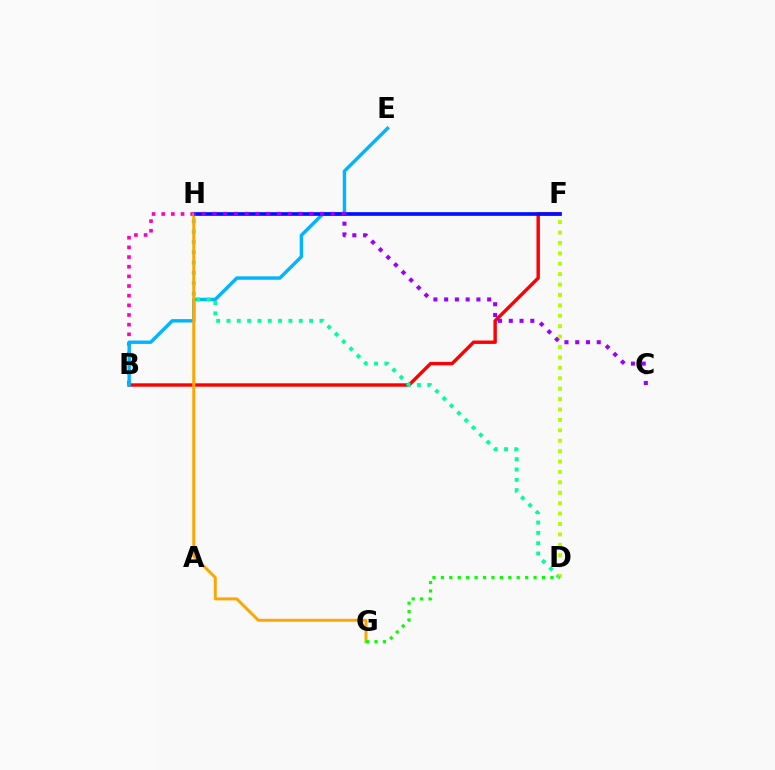{('B', 'F'): [{'color': '#ff0000', 'line_style': 'solid', 'thickness': 2.45}], ('B', 'H'): [{'color': '#ff00bd', 'line_style': 'dotted', 'thickness': 2.62}], ('B', 'E'): [{'color': '#00b5ff', 'line_style': 'solid', 'thickness': 2.45}], ('D', 'H'): [{'color': '#00ff9d', 'line_style': 'dotted', 'thickness': 2.81}], ('D', 'F'): [{'color': '#b3ff00', 'line_style': 'dotted', 'thickness': 2.83}], ('F', 'H'): [{'color': '#0010ff', 'line_style': 'solid', 'thickness': 2.65}], ('G', 'H'): [{'color': '#ffa500', 'line_style': 'solid', 'thickness': 2.13}], ('D', 'G'): [{'color': '#08ff00', 'line_style': 'dotted', 'thickness': 2.29}], ('C', 'H'): [{'color': '#9b00ff', 'line_style': 'dotted', 'thickness': 2.92}]}